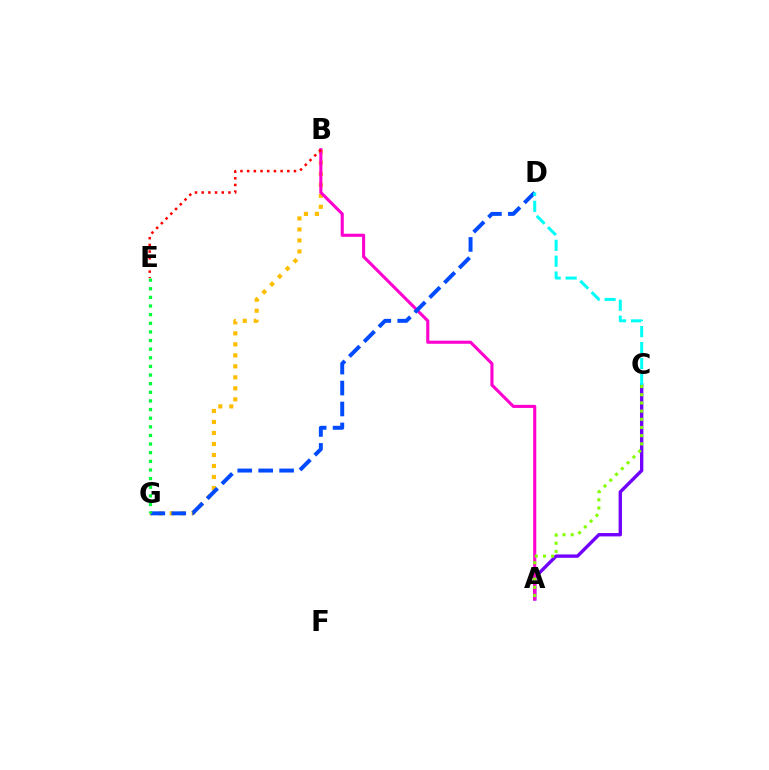{('A', 'C'): [{'color': '#7200ff', 'line_style': 'solid', 'thickness': 2.42}, {'color': '#84ff00', 'line_style': 'dotted', 'thickness': 2.22}], ('B', 'G'): [{'color': '#ffbd00', 'line_style': 'dotted', 'thickness': 2.99}], ('A', 'B'): [{'color': '#ff00cf', 'line_style': 'solid', 'thickness': 2.23}], ('D', 'G'): [{'color': '#004bff', 'line_style': 'dashed', 'thickness': 2.84}], ('B', 'E'): [{'color': '#ff0000', 'line_style': 'dotted', 'thickness': 1.82}], ('E', 'G'): [{'color': '#00ff39', 'line_style': 'dotted', 'thickness': 2.34}], ('C', 'D'): [{'color': '#00fff6', 'line_style': 'dashed', 'thickness': 2.17}]}